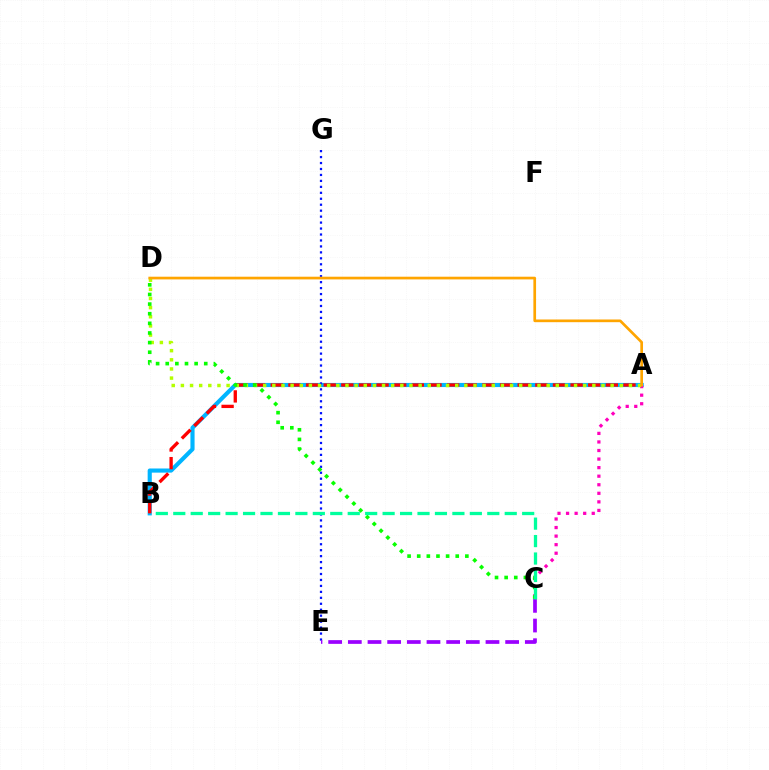{('A', 'B'): [{'color': '#00b5ff', 'line_style': 'solid', 'thickness': 2.98}, {'color': '#ff0000', 'line_style': 'dashed', 'thickness': 2.4}], ('A', 'C'): [{'color': '#ff00bd', 'line_style': 'dotted', 'thickness': 2.33}], ('E', 'G'): [{'color': '#0010ff', 'line_style': 'dotted', 'thickness': 1.62}], ('A', 'D'): [{'color': '#b3ff00', 'line_style': 'dotted', 'thickness': 2.48}, {'color': '#ffa500', 'line_style': 'solid', 'thickness': 1.94}], ('C', 'E'): [{'color': '#9b00ff', 'line_style': 'dashed', 'thickness': 2.67}], ('C', 'D'): [{'color': '#08ff00', 'line_style': 'dotted', 'thickness': 2.62}], ('B', 'C'): [{'color': '#00ff9d', 'line_style': 'dashed', 'thickness': 2.37}]}